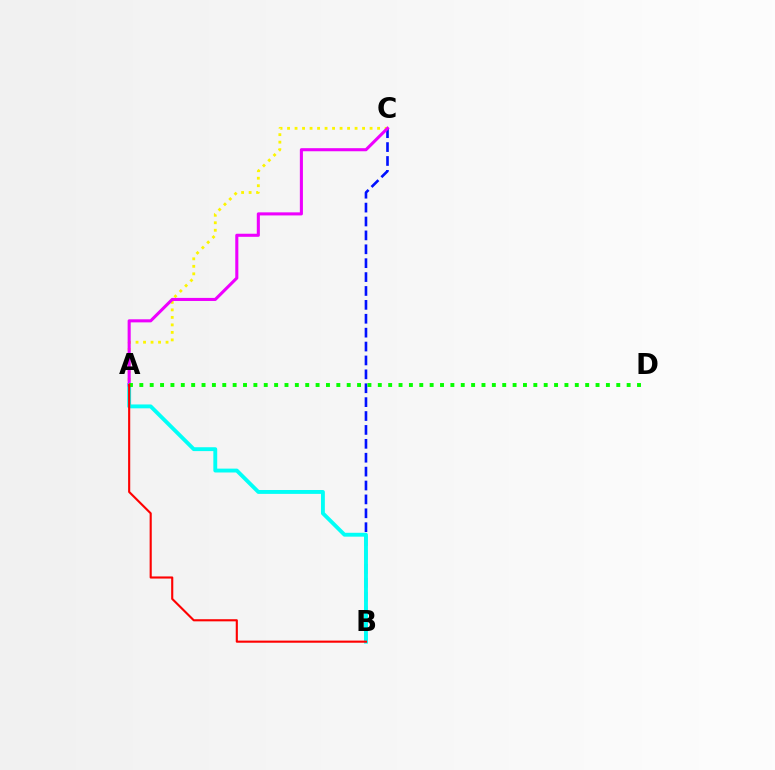{('B', 'C'): [{'color': '#0010ff', 'line_style': 'dashed', 'thickness': 1.89}], ('A', 'C'): [{'color': '#fcf500', 'line_style': 'dotted', 'thickness': 2.04}, {'color': '#ee00ff', 'line_style': 'solid', 'thickness': 2.21}], ('A', 'B'): [{'color': '#00fff6', 'line_style': 'solid', 'thickness': 2.78}, {'color': '#ff0000', 'line_style': 'solid', 'thickness': 1.53}], ('A', 'D'): [{'color': '#08ff00', 'line_style': 'dotted', 'thickness': 2.82}]}